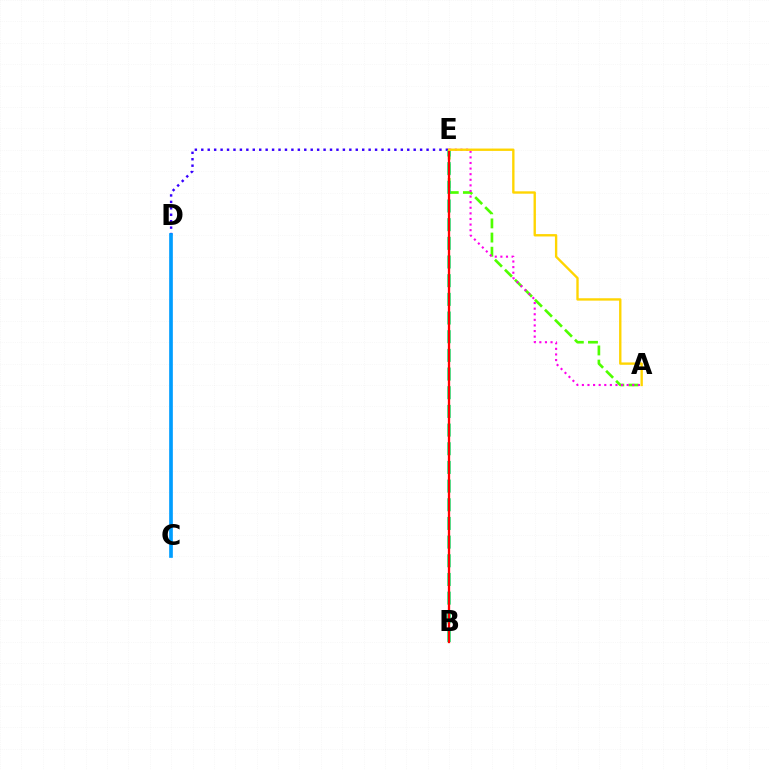{('A', 'E'): [{'color': '#4fff00', 'line_style': 'dashed', 'thickness': 1.92}, {'color': '#ff00ed', 'line_style': 'dotted', 'thickness': 1.52}, {'color': '#ffd500', 'line_style': 'solid', 'thickness': 1.7}], ('D', 'E'): [{'color': '#3700ff', 'line_style': 'dotted', 'thickness': 1.75}], ('C', 'D'): [{'color': '#009eff', 'line_style': 'solid', 'thickness': 2.65}], ('B', 'E'): [{'color': '#00ff86', 'line_style': 'dashed', 'thickness': 2.54}, {'color': '#ff0000', 'line_style': 'solid', 'thickness': 1.66}]}